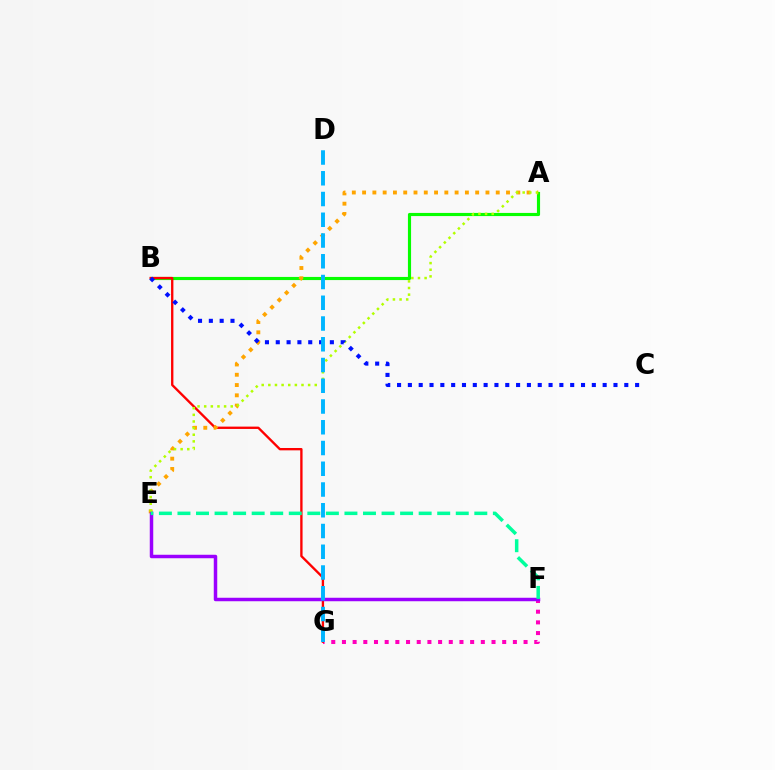{('A', 'B'): [{'color': '#08ff00', 'line_style': 'solid', 'thickness': 2.26}], ('F', 'G'): [{'color': '#ff00bd', 'line_style': 'dotted', 'thickness': 2.9}], ('B', 'G'): [{'color': '#ff0000', 'line_style': 'solid', 'thickness': 1.69}], ('A', 'E'): [{'color': '#ffa500', 'line_style': 'dotted', 'thickness': 2.79}, {'color': '#b3ff00', 'line_style': 'dotted', 'thickness': 1.8}], ('E', 'F'): [{'color': '#9b00ff', 'line_style': 'solid', 'thickness': 2.5}, {'color': '#00ff9d', 'line_style': 'dashed', 'thickness': 2.52}], ('B', 'C'): [{'color': '#0010ff', 'line_style': 'dotted', 'thickness': 2.94}], ('D', 'G'): [{'color': '#00b5ff', 'line_style': 'dashed', 'thickness': 2.82}]}